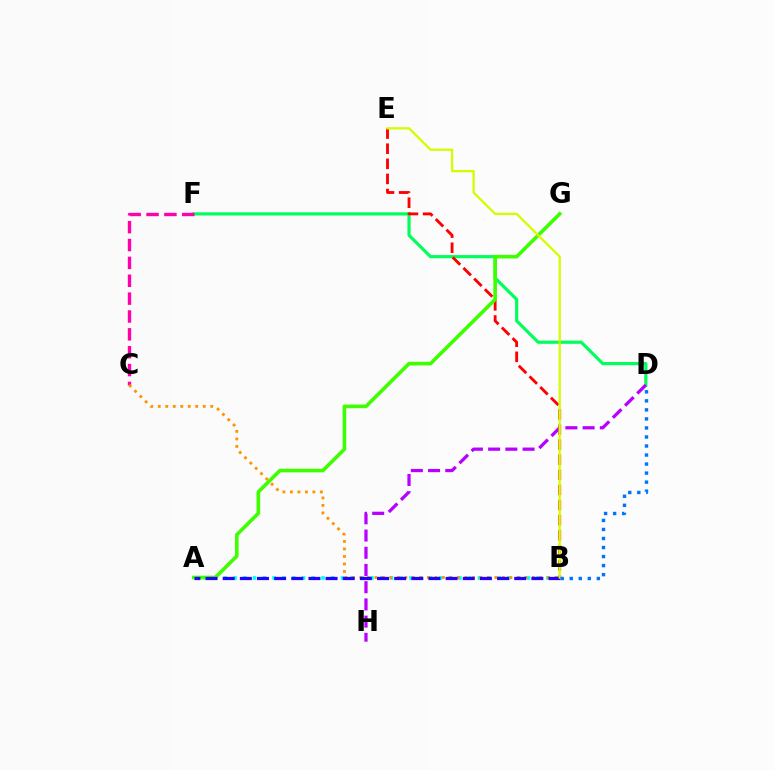{('D', 'F'): [{'color': '#00ff5c', 'line_style': 'solid', 'thickness': 2.29}], ('A', 'B'): [{'color': '#00fff6', 'line_style': 'dotted', 'thickness': 2.66}, {'color': '#2500ff', 'line_style': 'dashed', 'thickness': 2.33}], ('C', 'F'): [{'color': '#ff00ac', 'line_style': 'dashed', 'thickness': 2.43}], ('B', 'C'): [{'color': '#ff9400', 'line_style': 'dotted', 'thickness': 2.04}], ('B', 'E'): [{'color': '#ff0000', 'line_style': 'dashed', 'thickness': 2.05}, {'color': '#d1ff00', 'line_style': 'solid', 'thickness': 1.65}], ('D', 'H'): [{'color': '#b900ff', 'line_style': 'dashed', 'thickness': 2.34}], ('A', 'G'): [{'color': '#3dff00', 'line_style': 'solid', 'thickness': 2.6}], ('B', 'D'): [{'color': '#0074ff', 'line_style': 'dotted', 'thickness': 2.45}]}